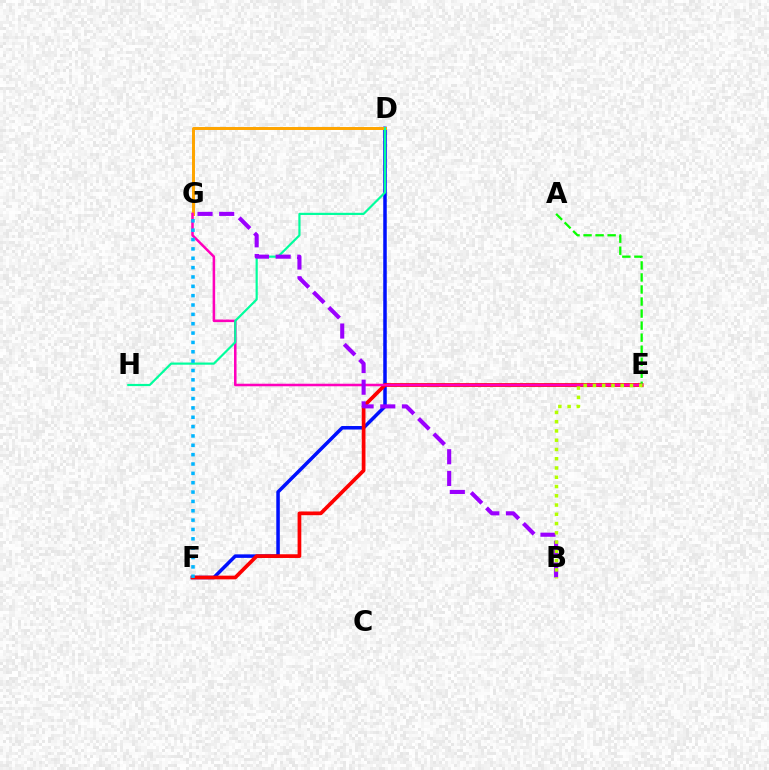{('D', 'F'): [{'color': '#0010ff', 'line_style': 'solid', 'thickness': 2.53}], ('E', 'F'): [{'color': '#ff0000', 'line_style': 'solid', 'thickness': 2.67}], ('A', 'E'): [{'color': '#08ff00', 'line_style': 'dashed', 'thickness': 1.64}], ('D', 'G'): [{'color': '#ffa500', 'line_style': 'solid', 'thickness': 2.14}], ('E', 'G'): [{'color': '#ff00bd', 'line_style': 'solid', 'thickness': 1.83}], ('D', 'H'): [{'color': '#00ff9d', 'line_style': 'solid', 'thickness': 1.57}], ('B', 'G'): [{'color': '#9b00ff', 'line_style': 'dashed', 'thickness': 2.94}], ('B', 'E'): [{'color': '#b3ff00', 'line_style': 'dotted', 'thickness': 2.52}], ('F', 'G'): [{'color': '#00b5ff', 'line_style': 'dotted', 'thickness': 2.54}]}